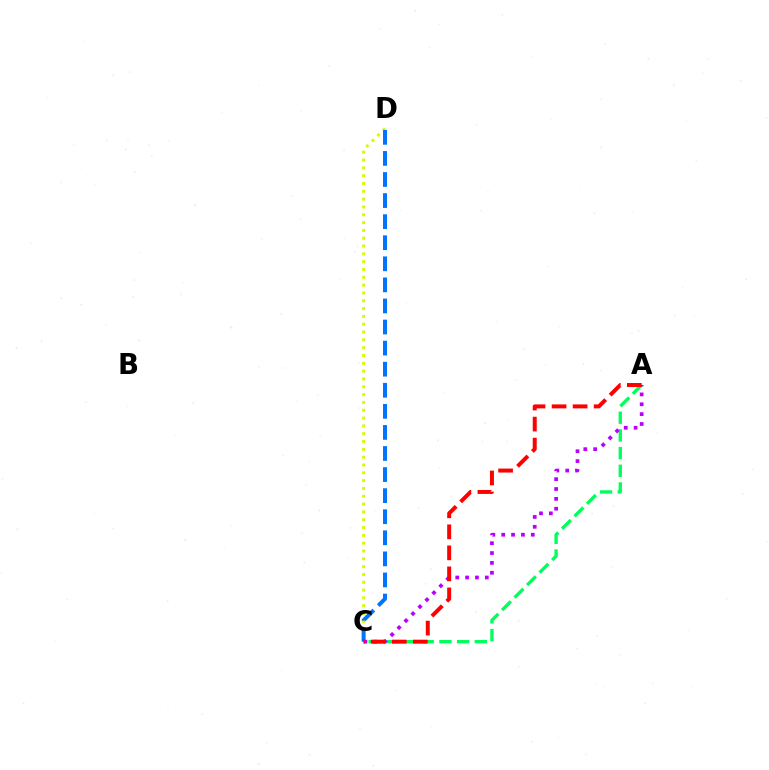{('A', 'C'): [{'color': '#00ff5c', 'line_style': 'dashed', 'thickness': 2.4}, {'color': '#b900ff', 'line_style': 'dotted', 'thickness': 2.68}, {'color': '#ff0000', 'line_style': 'dashed', 'thickness': 2.86}], ('C', 'D'): [{'color': '#d1ff00', 'line_style': 'dotted', 'thickness': 2.12}, {'color': '#0074ff', 'line_style': 'dashed', 'thickness': 2.86}]}